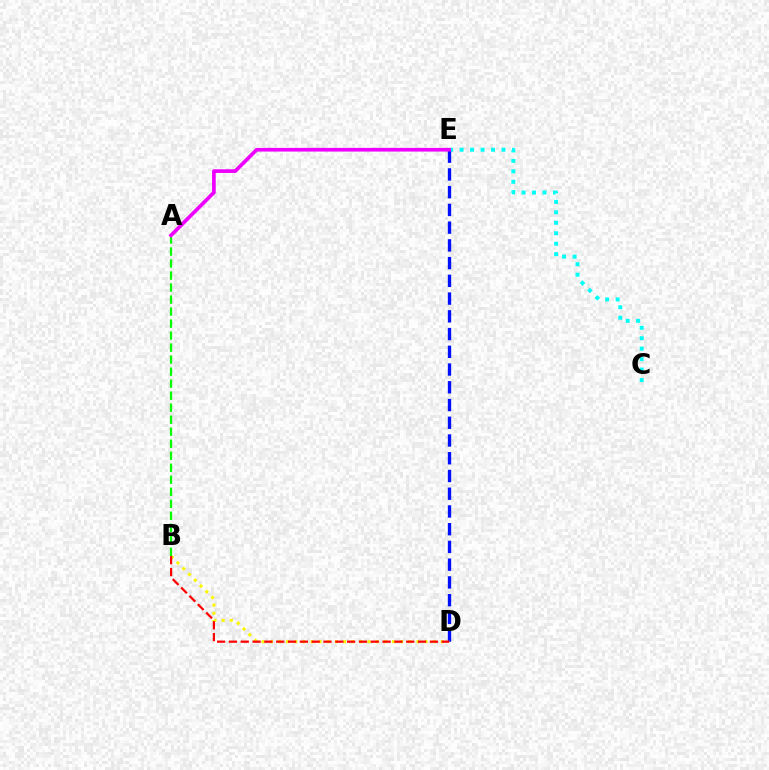{('C', 'E'): [{'color': '#00fff6', 'line_style': 'dotted', 'thickness': 2.85}], ('D', 'E'): [{'color': '#0010ff', 'line_style': 'dashed', 'thickness': 2.41}], ('B', 'D'): [{'color': '#fcf500', 'line_style': 'dotted', 'thickness': 2.21}, {'color': '#ff0000', 'line_style': 'dashed', 'thickness': 1.61}], ('A', 'B'): [{'color': '#08ff00', 'line_style': 'dashed', 'thickness': 1.63}], ('A', 'E'): [{'color': '#ee00ff', 'line_style': 'solid', 'thickness': 2.65}]}